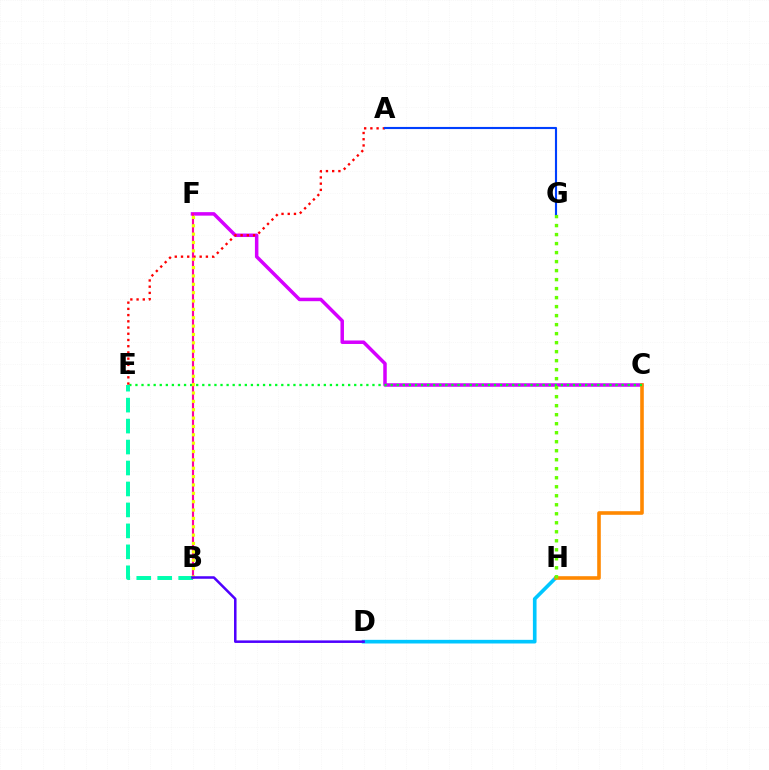{('D', 'H'): [{'color': '#00c7ff', 'line_style': 'solid', 'thickness': 2.63}], ('C', 'F'): [{'color': '#d600ff', 'line_style': 'solid', 'thickness': 2.52}], ('C', 'H'): [{'color': '#ff8800', 'line_style': 'solid', 'thickness': 2.59}], ('C', 'E'): [{'color': '#00ff27', 'line_style': 'dotted', 'thickness': 1.65}], ('A', 'E'): [{'color': '#ff0000', 'line_style': 'dotted', 'thickness': 1.69}], ('B', 'E'): [{'color': '#00ffaf', 'line_style': 'dashed', 'thickness': 2.85}], ('B', 'F'): [{'color': '#ff00a0', 'line_style': 'solid', 'thickness': 1.55}, {'color': '#eeff00', 'line_style': 'dotted', 'thickness': 2.27}], ('G', 'H'): [{'color': '#66ff00', 'line_style': 'dotted', 'thickness': 2.45}], ('B', 'D'): [{'color': '#4f00ff', 'line_style': 'solid', 'thickness': 1.82}], ('A', 'G'): [{'color': '#003fff', 'line_style': 'solid', 'thickness': 1.53}]}